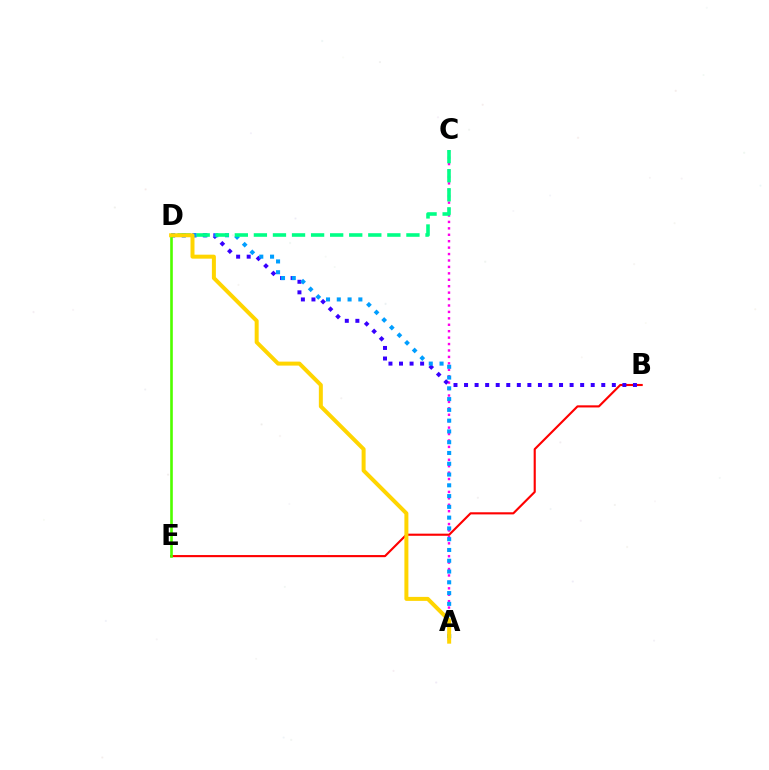{('A', 'C'): [{'color': '#ff00ed', 'line_style': 'dotted', 'thickness': 1.75}], ('B', 'E'): [{'color': '#ff0000', 'line_style': 'solid', 'thickness': 1.53}], ('B', 'D'): [{'color': '#3700ff', 'line_style': 'dotted', 'thickness': 2.87}], ('A', 'D'): [{'color': '#009eff', 'line_style': 'dotted', 'thickness': 2.93}, {'color': '#ffd500', 'line_style': 'solid', 'thickness': 2.87}], ('C', 'D'): [{'color': '#00ff86', 'line_style': 'dashed', 'thickness': 2.59}], ('D', 'E'): [{'color': '#4fff00', 'line_style': 'solid', 'thickness': 1.89}]}